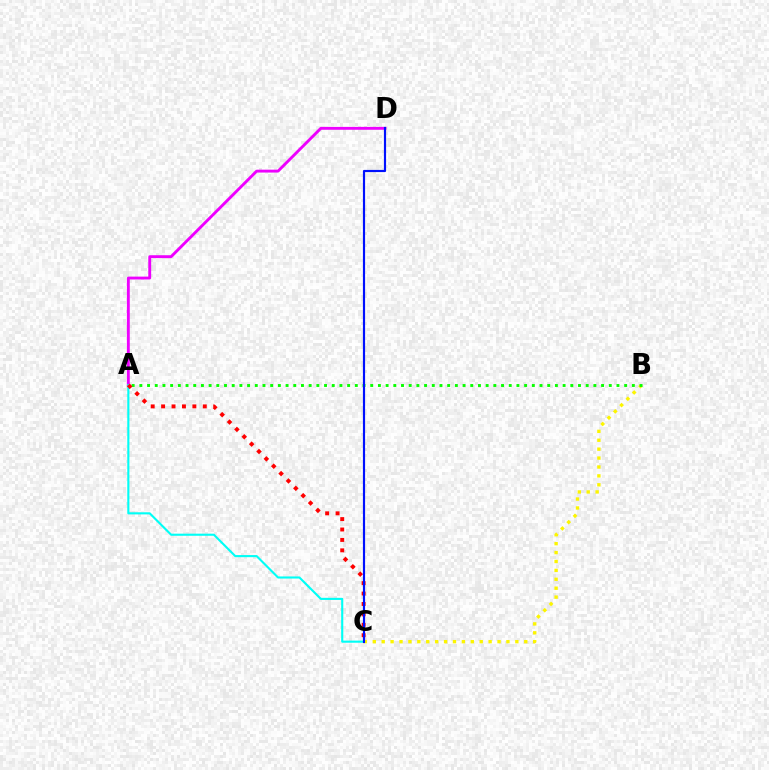{('A', 'D'): [{'color': '#ee00ff', 'line_style': 'solid', 'thickness': 2.08}], ('A', 'C'): [{'color': '#00fff6', 'line_style': 'solid', 'thickness': 1.52}, {'color': '#ff0000', 'line_style': 'dotted', 'thickness': 2.83}], ('B', 'C'): [{'color': '#fcf500', 'line_style': 'dotted', 'thickness': 2.42}], ('A', 'B'): [{'color': '#08ff00', 'line_style': 'dotted', 'thickness': 2.09}], ('C', 'D'): [{'color': '#0010ff', 'line_style': 'solid', 'thickness': 1.56}]}